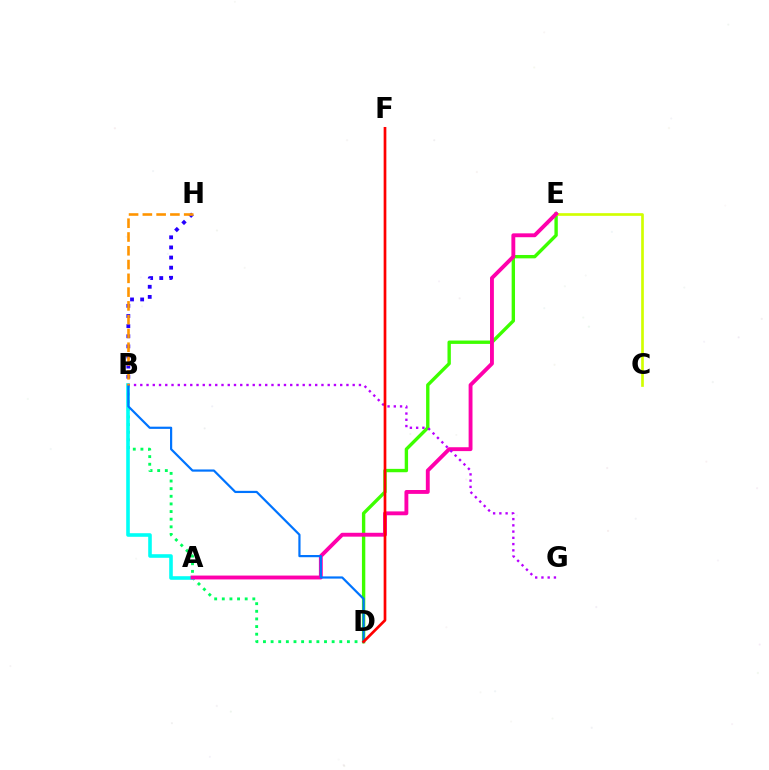{('D', 'E'): [{'color': '#3dff00', 'line_style': 'solid', 'thickness': 2.43}], ('B', 'D'): [{'color': '#00ff5c', 'line_style': 'dotted', 'thickness': 2.07}, {'color': '#0074ff', 'line_style': 'solid', 'thickness': 1.58}], ('A', 'B'): [{'color': '#00fff6', 'line_style': 'solid', 'thickness': 2.59}], ('C', 'E'): [{'color': '#d1ff00', 'line_style': 'solid', 'thickness': 1.93}], ('A', 'E'): [{'color': '#ff00ac', 'line_style': 'solid', 'thickness': 2.79}], ('B', 'H'): [{'color': '#2500ff', 'line_style': 'dotted', 'thickness': 2.75}, {'color': '#ff9400', 'line_style': 'dashed', 'thickness': 1.87}], ('B', 'G'): [{'color': '#b900ff', 'line_style': 'dotted', 'thickness': 1.7}], ('D', 'F'): [{'color': '#ff0000', 'line_style': 'solid', 'thickness': 1.94}]}